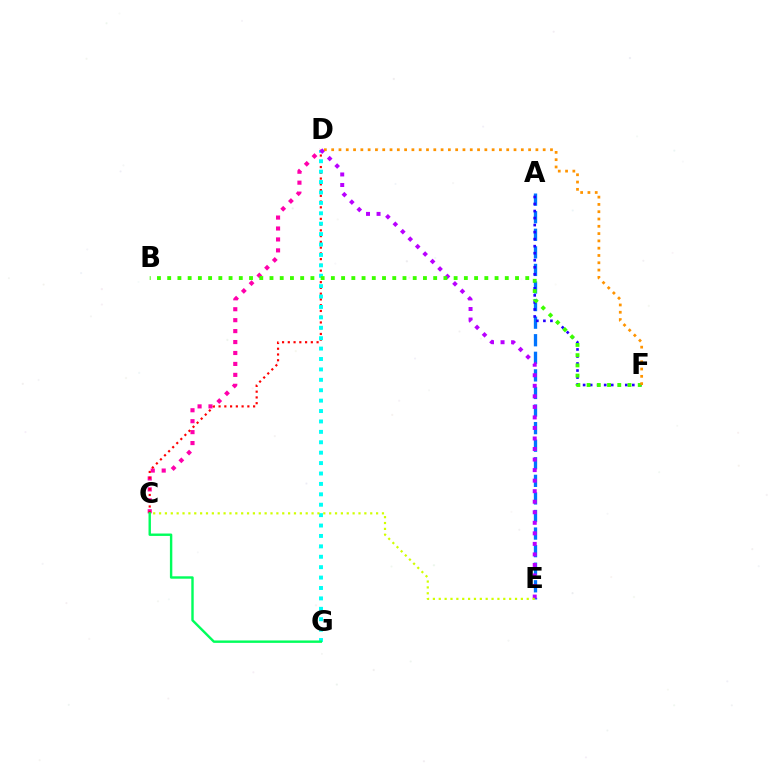{('C', 'D'): [{'color': '#ff00ac', 'line_style': 'dotted', 'thickness': 2.97}, {'color': '#ff0000', 'line_style': 'dotted', 'thickness': 1.56}], ('A', 'E'): [{'color': '#0074ff', 'line_style': 'dashed', 'thickness': 2.39}], ('D', 'G'): [{'color': '#00fff6', 'line_style': 'dotted', 'thickness': 2.83}], ('A', 'F'): [{'color': '#2500ff', 'line_style': 'dotted', 'thickness': 1.91}], ('D', 'E'): [{'color': '#b900ff', 'line_style': 'dotted', 'thickness': 2.86}], ('C', 'E'): [{'color': '#d1ff00', 'line_style': 'dotted', 'thickness': 1.59}], ('B', 'F'): [{'color': '#3dff00', 'line_style': 'dotted', 'thickness': 2.78}], ('D', 'F'): [{'color': '#ff9400', 'line_style': 'dotted', 'thickness': 1.98}], ('C', 'G'): [{'color': '#00ff5c', 'line_style': 'solid', 'thickness': 1.74}]}